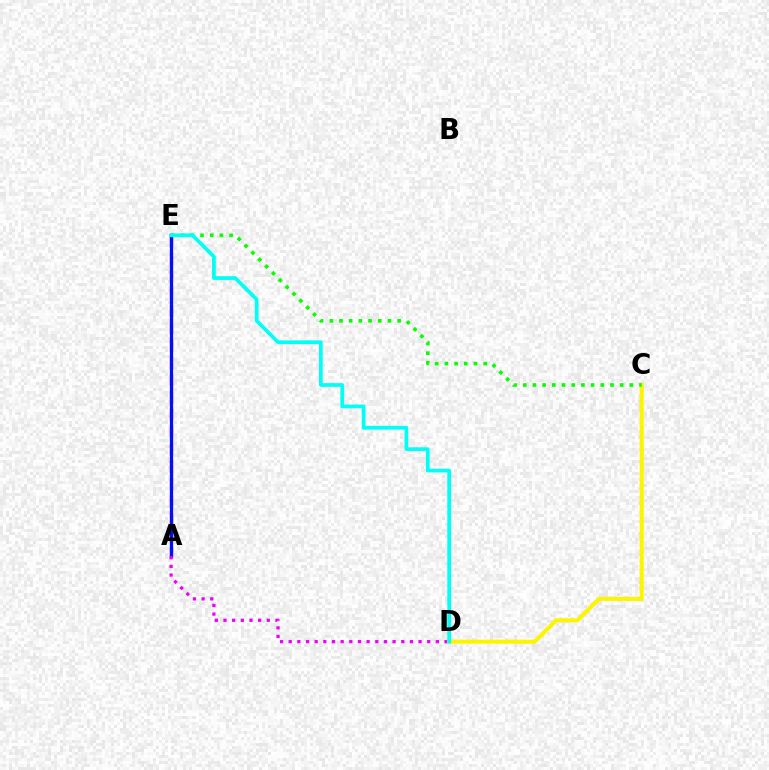{('A', 'E'): [{'color': '#ff0000', 'line_style': 'dashed', 'thickness': 2.35}, {'color': '#0010ff', 'line_style': 'solid', 'thickness': 2.35}], ('A', 'D'): [{'color': '#ee00ff', 'line_style': 'dotted', 'thickness': 2.35}], ('C', 'D'): [{'color': '#fcf500', 'line_style': 'solid', 'thickness': 2.91}], ('C', 'E'): [{'color': '#08ff00', 'line_style': 'dotted', 'thickness': 2.63}], ('D', 'E'): [{'color': '#00fff6', 'line_style': 'solid', 'thickness': 2.67}]}